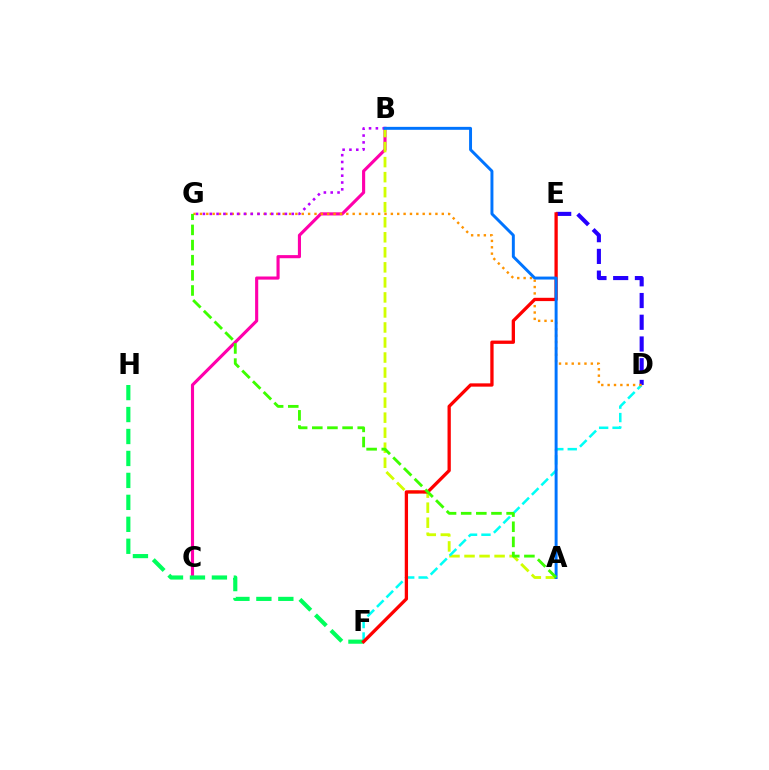{('B', 'C'): [{'color': '#ff00ac', 'line_style': 'solid', 'thickness': 2.25}], ('A', 'B'): [{'color': '#d1ff00', 'line_style': 'dashed', 'thickness': 2.04}, {'color': '#0074ff', 'line_style': 'solid', 'thickness': 2.12}], ('D', 'F'): [{'color': '#00fff6', 'line_style': 'dashed', 'thickness': 1.82}], ('D', 'E'): [{'color': '#2500ff', 'line_style': 'dashed', 'thickness': 2.95}], ('D', 'G'): [{'color': '#ff9400', 'line_style': 'dotted', 'thickness': 1.73}], ('F', 'H'): [{'color': '#00ff5c', 'line_style': 'dashed', 'thickness': 2.98}], ('B', 'G'): [{'color': '#b900ff', 'line_style': 'dotted', 'thickness': 1.86}], ('E', 'F'): [{'color': '#ff0000', 'line_style': 'solid', 'thickness': 2.37}], ('A', 'G'): [{'color': '#3dff00', 'line_style': 'dashed', 'thickness': 2.06}]}